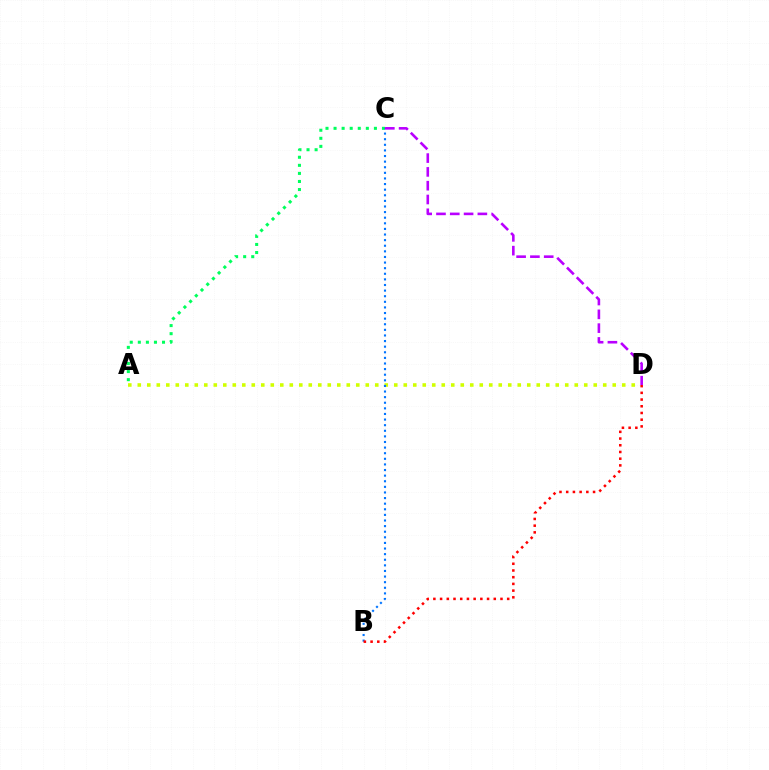{('A', 'C'): [{'color': '#00ff5c', 'line_style': 'dotted', 'thickness': 2.19}], ('A', 'D'): [{'color': '#d1ff00', 'line_style': 'dotted', 'thickness': 2.58}], ('B', 'C'): [{'color': '#0074ff', 'line_style': 'dotted', 'thickness': 1.52}], ('B', 'D'): [{'color': '#ff0000', 'line_style': 'dotted', 'thickness': 1.82}], ('C', 'D'): [{'color': '#b900ff', 'line_style': 'dashed', 'thickness': 1.87}]}